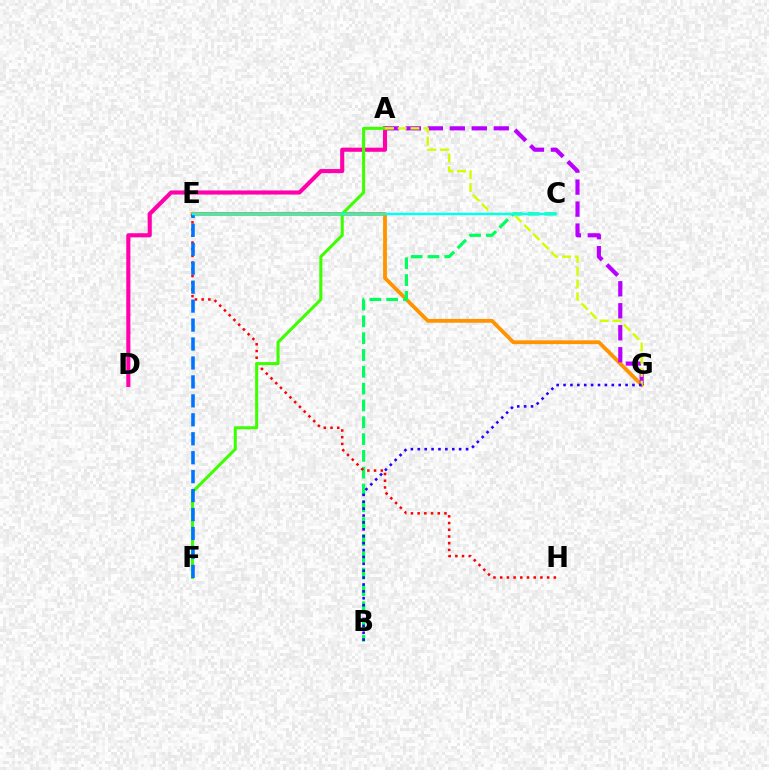{('E', 'G'): [{'color': '#ff9400', 'line_style': 'solid', 'thickness': 2.75}], ('B', 'C'): [{'color': '#00ff5c', 'line_style': 'dashed', 'thickness': 2.28}], ('A', 'G'): [{'color': '#b900ff', 'line_style': 'dashed', 'thickness': 2.99}, {'color': '#d1ff00', 'line_style': 'dashed', 'thickness': 1.73}], ('E', 'H'): [{'color': '#ff0000', 'line_style': 'dotted', 'thickness': 1.82}], ('A', 'D'): [{'color': '#ff00ac', 'line_style': 'solid', 'thickness': 2.96}], ('A', 'F'): [{'color': '#3dff00', 'line_style': 'solid', 'thickness': 2.2}], ('B', 'G'): [{'color': '#2500ff', 'line_style': 'dotted', 'thickness': 1.87}], ('E', 'F'): [{'color': '#0074ff', 'line_style': 'dashed', 'thickness': 2.57}], ('C', 'E'): [{'color': '#00fff6', 'line_style': 'solid', 'thickness': 1.75}]}